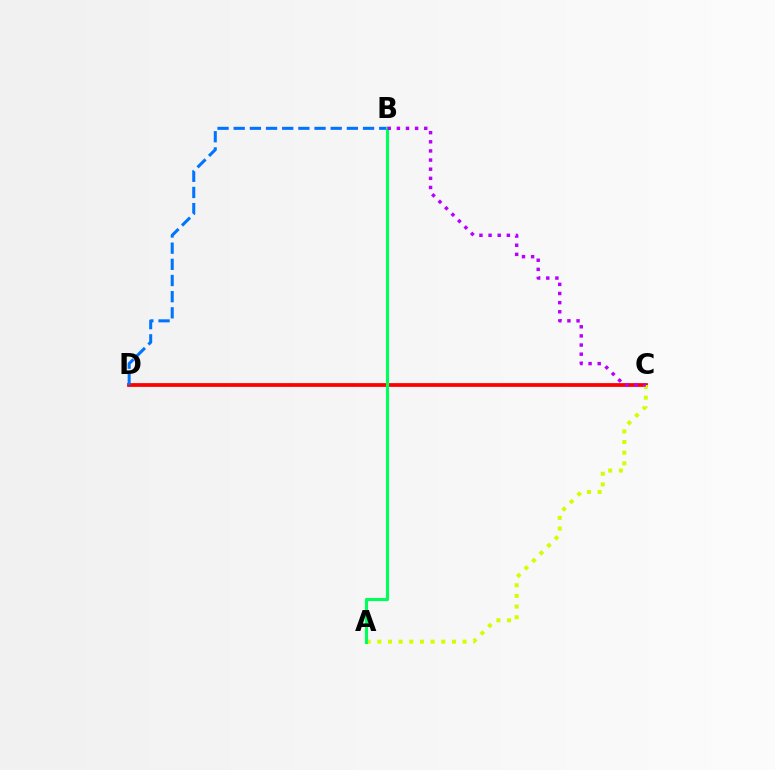{('C', 'D'): [{'color': '#ff0000', 'line_style': 'solid', 'thickness': 2.71}], ('B', 'D'): [{'color': '#0074ff', 'line_style': 'dashed', 'thickness': 2.2}], ('A', 'C'): [{'color': '#d1ff00', 'line_style': 'dotted', 'thickness': 2.9}], ('A', 'B'): [{'color': '#00ff5c', 'line_style': 'solid', 'thickness': 2.26}], ('B', 'C'): [{'color': '#b900ff', 'line_style': 'dotted', 'thickness': 2.48}]}